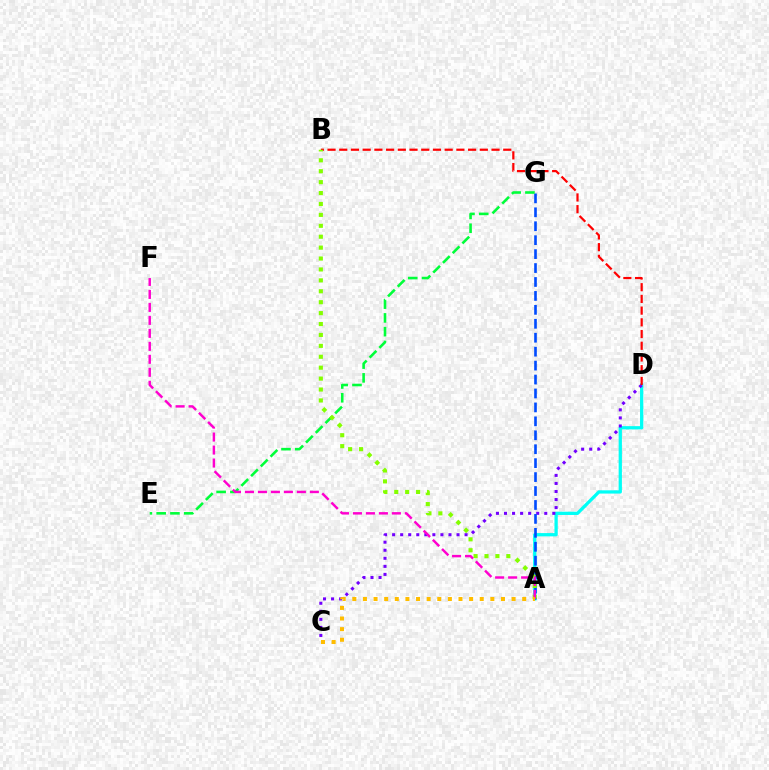{('A', 'D'): [{'color': '#00fff6', 'line_style': 'solid', 'thickness': 2.35}], ('C', 'D'): [{'color': '#7200ff', 'line_style': 'dotted', 'thickness': 2.19}], ('B', 'D'): [{'color': '#ff0000', 'line_style': 'dashed', 'thickness': 1.59}], ('A', 'G'): [{'color': '#004bff', 'line_style': 'dashed', 'thickness': 1.89}], ('E', 'G'): [{'color': '#00ff39', 'line_style': 'dashed', 'thickness': 1.87}], ('A', 'B'): [{'color': '#84ff00', 'line_style': 'dotted', 'thickness': 2.97}], ('A', 'F'): [{'color': '#ff00cf', 'line_style': 'dashed', 'thickness': 1.76}], ('A', 'C'): [{'color': '#ffbd00', 'line_style': 'dotted', 'thickness': 2.88}]}